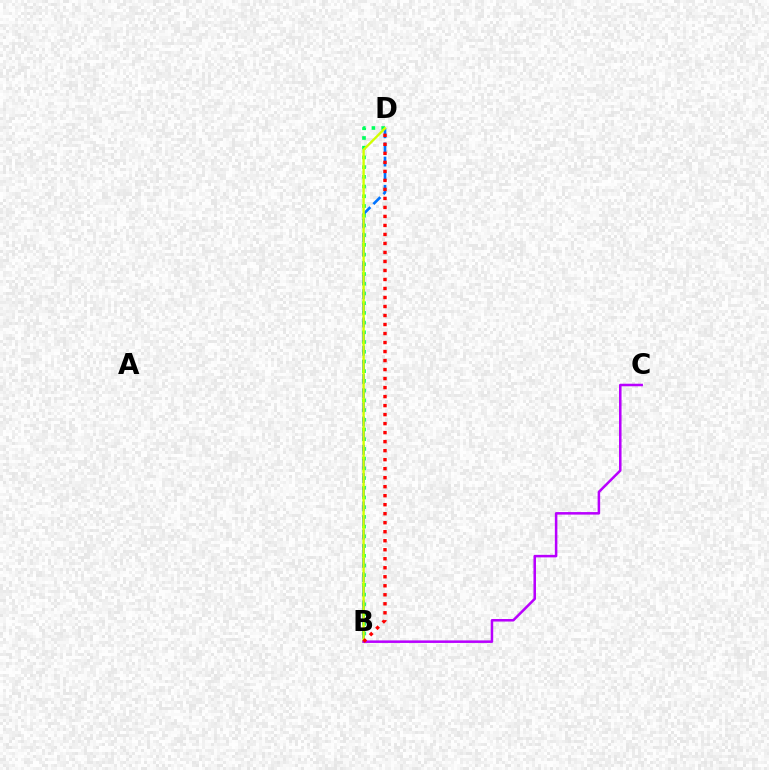{('B', 'D'): [{'color': '#00ff5c', 'line_style': 'dotted', 'thickness': 2.64}, {'color': '#0074ff', 'line_style': 'dashed', 'thickness': 1.92}, {'color': '#d1ff00', 'line_style': 'solid', 'thickness': 1.71}, {'color': '#ff0000', 'line_style': 'dotted', 'thickness': 2.45}], ('B', 'C'): [{'color': '#b900ff', 'line_style': 'solid', 'thickness': 1.82}]}